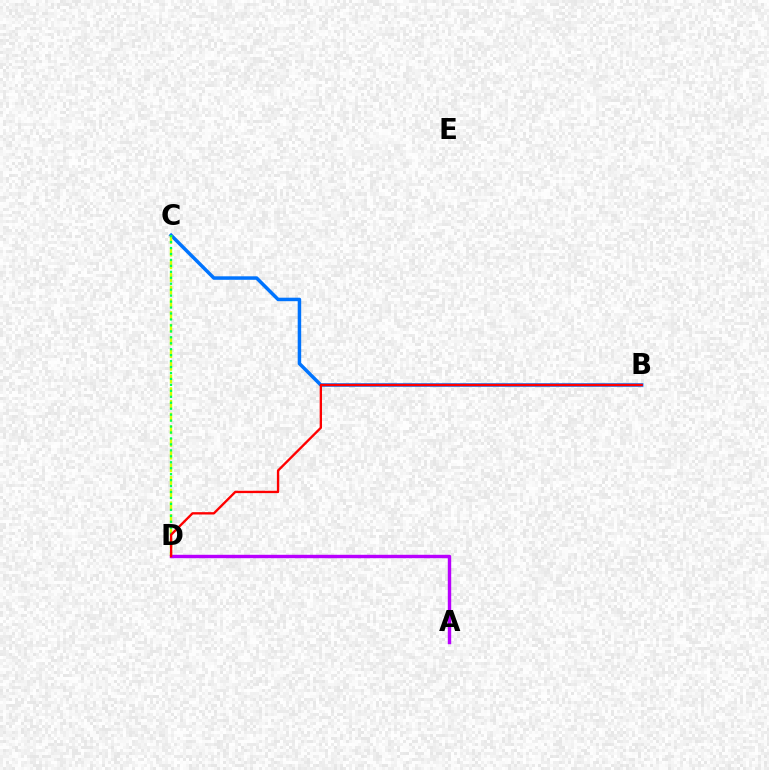{('B', 'C'): [{'color': '#0074ff', 'line_style': 'solid', 'thickness': 2.51}], ('C', 'D'): [{'color': '#d1ff00', 'line_style': 'dashed', 'thickness': 1.72}, {'color': '#00ff5c', 'line_style': 'dotted', 'thickness': 1.62}], ('A', 'D'): [{'color': '#b900ff', 'line_style': 'solid', 'thickness': 2.46}], ('B', 'D'): [{'color': '#ff0000', 'line_style': 'solid', 'thickness': 1.69}]}